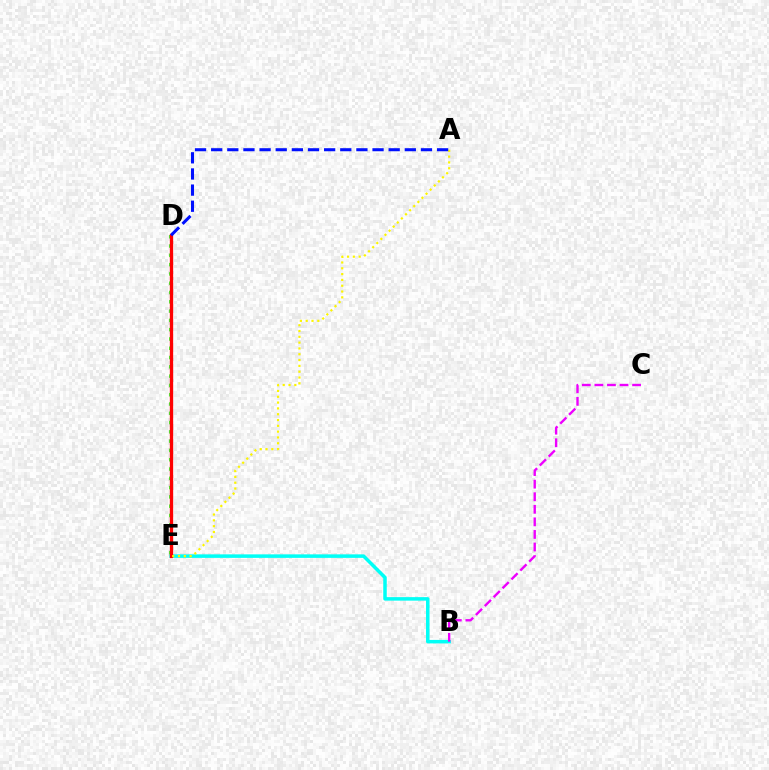{('B', 'E'): [{'color': '#00fff6', 'line_style': 'solid', 'thickness': 2.53}], ('D', 'E'): [{'color': '#08ff00', 'line_style': 'dotted', 'thickness': 2.52}, {'color': '#ff0000', 'line_style': 'solid', 'thickness': 2.39}], ('B', 'C'): [{'color': '#ee00ff', 'line_style': 'dashed', 'thickness': 1.71}], ('A', 'E'): [{'color': '#fcf500', 'line_style': 'dotted', 'thickness': 1.58}], ('A', 'D'): [{'color': '#0010ff', 'line_style': 'dashed', 'thickness': 2.19}]}